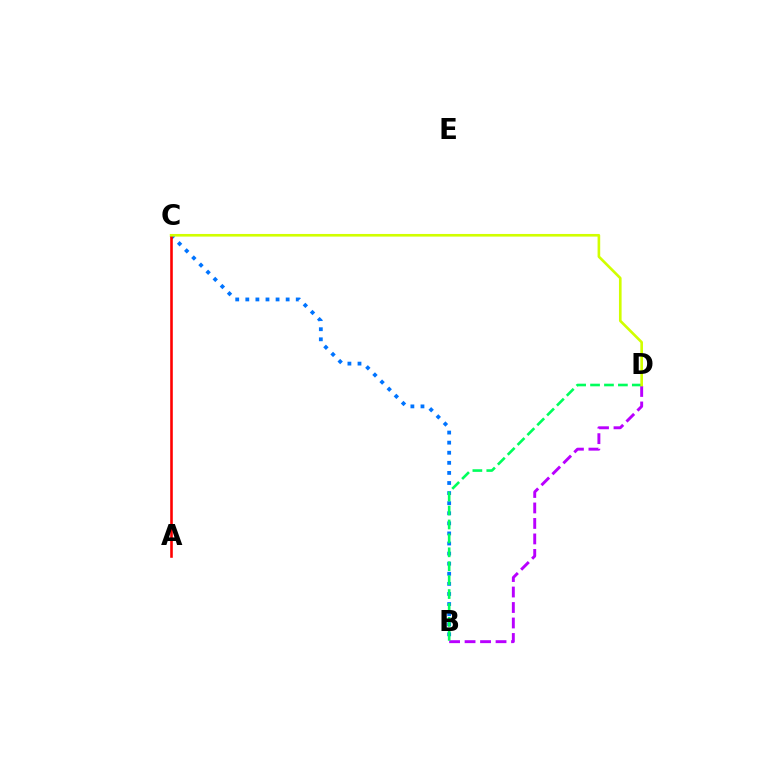{('B', 'C'): [{'color': '#0074ff', 'line_style': 'dotted', 'thickness': 2.74}], ('B', 'D'): [{'color': '#b900ff', 'line_style': 'dashed', 'thickness': 2.1}, {'color': '#00ff5c', 'line_style': 'dashed', 'thickness': 1.89}], ('A', 'C'): [{'color': '#ff0000', 'line_style': 'solid', 'thickness': 1.87}], ('C', 'D'): [{'color': '#d1ff00', 'line_style': 'solid', 'thickness': 1.9}]}